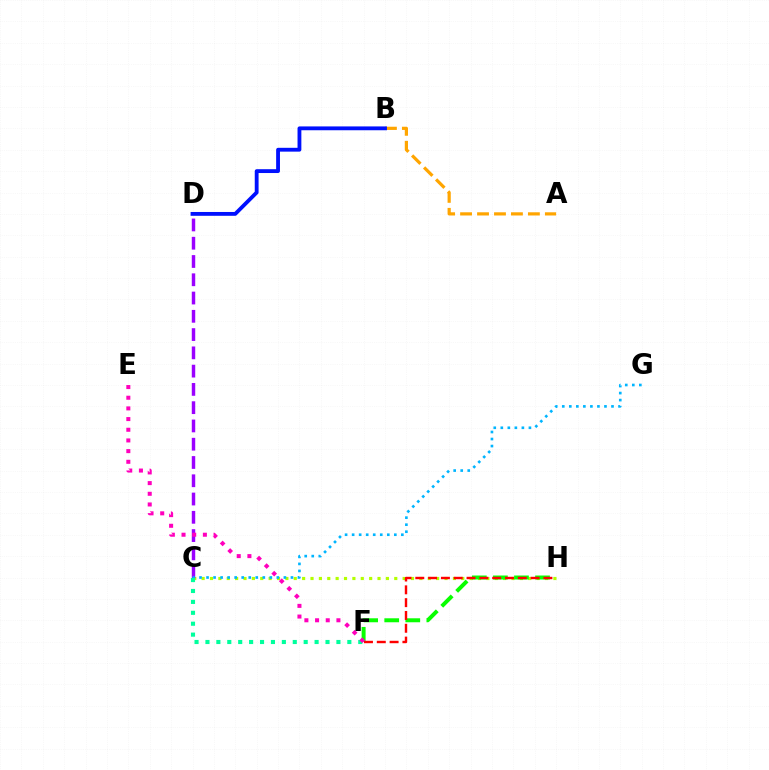{('C', 'H'): [{'color': '#b3ff00', 'line_style': 'dotted', 'thickness': 2.28}], ('F', 'H'): [{'color': '#08ff00', 'line_style': 'dashed', 'thickness': 2.86}, {'color': '#ff0000', 'line_style': 'dashed', 'thickness': 1.74}], ('A', 'B'): [{'color': '#ffa500', 'line_style': 'dashed', 'thickness': 2.3}], ('C', 'D'): [{'color': '#9b00ff', 'line_style': 'dashed', 'thickness': 2.48}], ('C', 'G'): [{'color': '#00b5ff', 'line_style': 'dotted', 'thickness': 1.91}], ('C', 'F'): [{'color': '#00ff9d', 'line_style': 'dotted', 'thickness': 2.97}], ('B', 'D'): [{'color': '#0010ff', 'line_style': 'solid', 'thickness': 2.76}], ('E', 'F'): [{'color': '#ff00bd', 'line_style': 'dotted', 'thickness': 2.9}]}